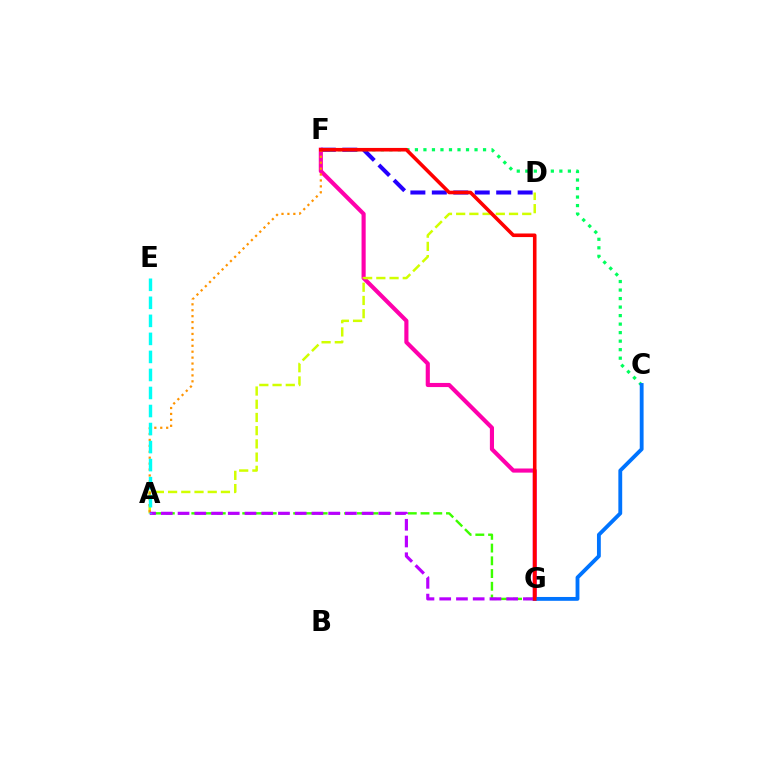{('A', 'G'): [{'color': '#3dff00', 'line_style': 'dashed', 'thickness': 1.73}, {'color': '#b900ff', 'line_style': 'dashed', 'thickness': 2.27}], ('D', 'F'): [{'color': '#2500ff', 'line_style': 'dashed', 'thickness': 2.91}], ('C', 'F'): [{'color': '#00ff5c', 'line_style': 'dotted', 'thickness': 2.31}], ('F', 'G'): [{'color': '#ff00ac', 'line_style': 'solid', 'thickness': 2.97}, {'color': '#ff0000', 'line_style': 'solid', 'thickness': 2.58}], ('A', 'D'): [{'color': '#d1ff00', 'line_style': 'dashed', 'thickness': 1.8}], ('C', 'G'): [{'color': '#0074ff', 'line_style': 'solid', 'thickness': 2.76}], ('A', 'F'): [{'color': '#ff9400', 'line_style': 'dotted', 'thickness': 1.61}], ('A', 'E'): [{'color': '#00fff6', 'line_style': 'dashed', 'thickness': 2.45}]}